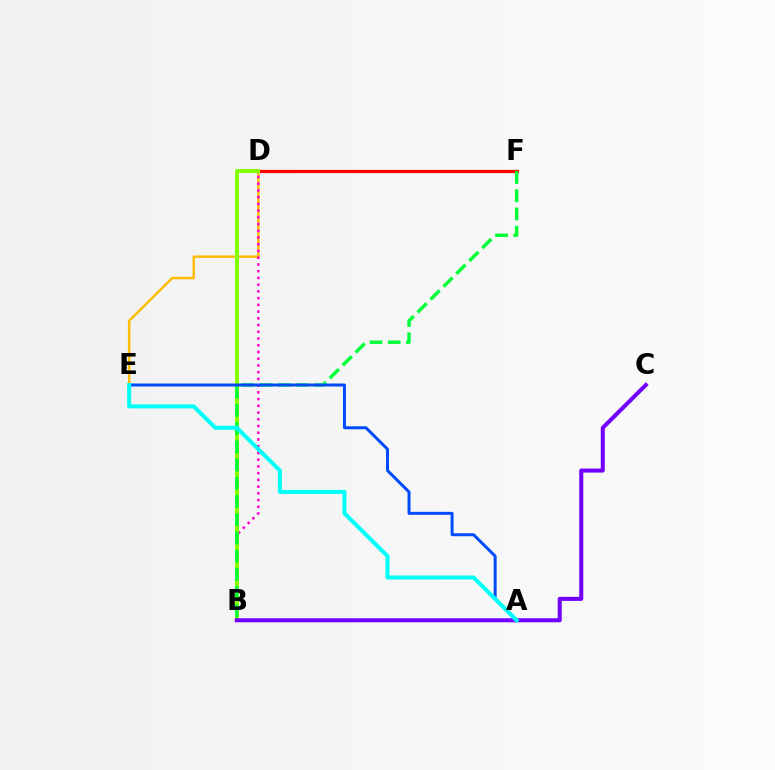{('D', 'E'): [{'color': '#ffbd00', 'line_style': 'solid', 'thickness': 1.79}], ('B', 'D'): [{'color': '#ff00cf', 'line_style': 'dotted', 'thickness': 1.83}, {'color': '#84ff00', 'line_style': 'solid', 'thickness': 2.88}], ('D', 'F'): [{'color': '#ff0000', 'line_style': 'solid', 'thickness': 2.32}], ('B', 'C'): [{'color': '#7200ff', 'line_style': 'solid', 'thickness': 2.92}], ('B', 'F'): [{'color': '#00ff39', 'line_style': 'dashed', 'thickness': 2.48}], ('A', 'E'): [{'color': '#004bff', 'line_style': 'solid', 'thickness': 2.14}, {'color': '#00fff6', 'line_style': 'solid', 'thickness': 2.9}]}